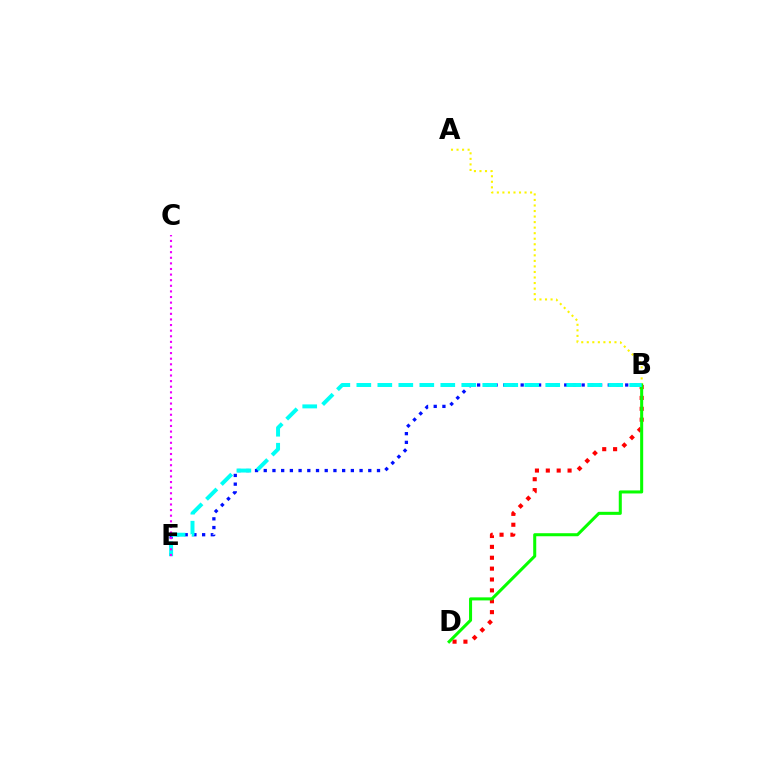{('A', 'B'): [{'color': '#fcf500', 'line_style': 'dotted', 'thickness': 1.51}], ('B', 'E'): [{'color': '#0010ff', 'line_style': 'dotted', 'thickness': 2.37}, {'color': '#00fff6', 'line_style': 'dashed', 'thickness': 2.85}], ('B', 'D'): [{'color': '#ff0000', 'line_style': 'dotted', 'thickness': 2.96}, {'color': '#08ff00', 'line_style': 'solid', 'thickness': 2.19}], ('C', 'E'): [{'color': '#ee00ff', 'line_style': 'dotted', 'thickness': 1.52}]}